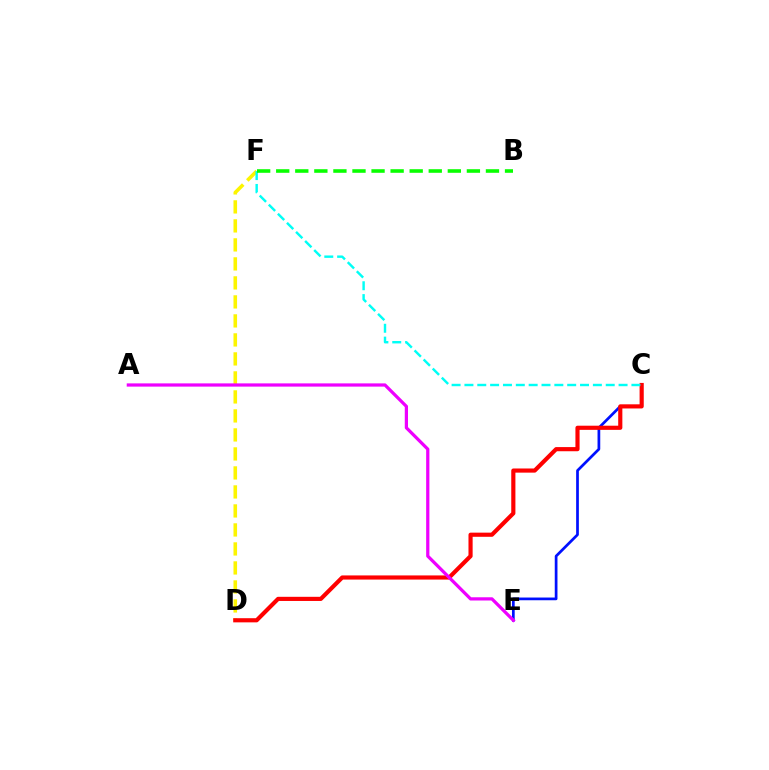{('C', 'E'): [{'color': '#0010ff', 'line_style': 'solid', 'thickness': 1.96}], ('D', 'F'): [{'color': '#fcf500', 'line_style': 'dashed', 'thickness': 2.58}], ('C', 'D'): [{'color': '#ff0000', 'line_style': 'solid', 'thickness': 2.99}], ('C', 'F'): [{'color': '#00fff6', 'line_style': 'dashed', 'thickness': 1.74}], ('B', 'F'): [{'color': '#08ff00', 'line_style': 'dashed', 'thickness': 2.59}], ('A', 'E'): [{'color': '#ee00ff', 'line_style': 'solid', 'thickness': 2.33}]}